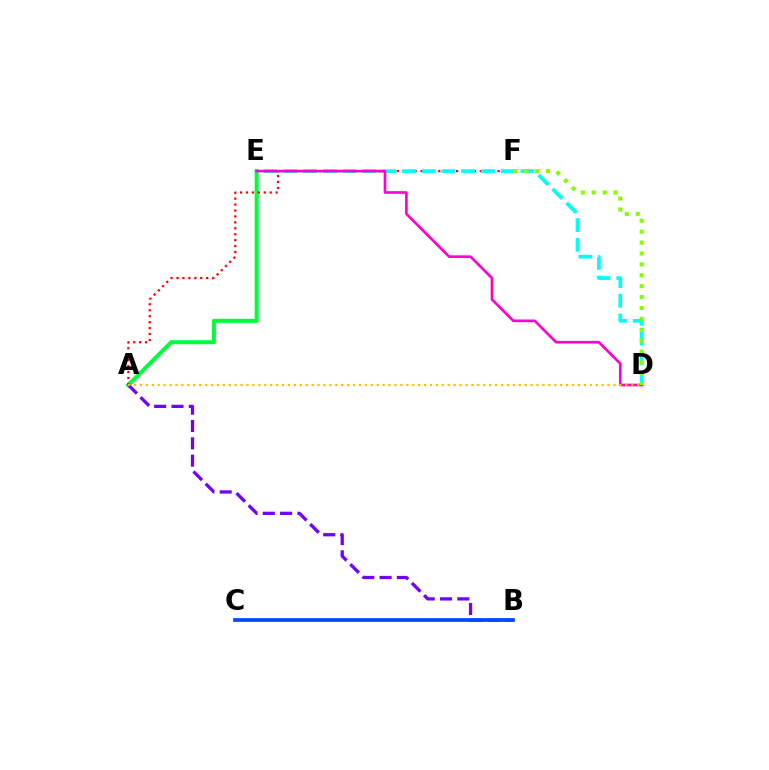{('A', 'E'): [{'color': '#00ff39', 'line_style': 'solid', 'thickness': 2.9}], ('A', 'F'): [{'color': '#ff0000', 'line_style': 'dotted', 'thickness': 1.61}], ('D', 'E'): [{'color': '#00fff6', 'line_style': 'dashed', 'thickness': 2.68}, {'color': '#ff00cf', 'line_style': 'solid', 'thickness': 1.91}], ('A', 'B'): [{'color': '#7200ff', 'line_style': 'dashed', 'thickness': 2.35}], ('D', 'F'): [{'color': '#84ff00', 'line_style': 'dotted', 'thickness': 2.96}], ('B', 'C'): [{'color': '#004bff', 'line_style': 'solid', 'thickness': 2.68}], ('A', 'D'): [{'color': '#ffbd00', 'line_style': 'dotted', 'thickness': 1.61}]}